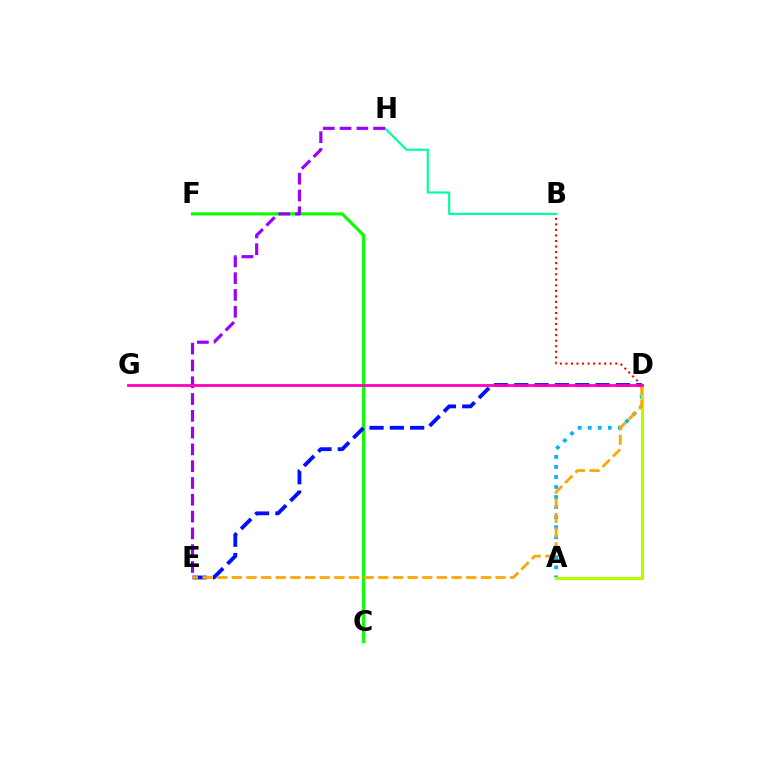{('C', 'F'): [{'color': '#08ff00', 'line_style': 'solid', 'thickness': 2.24}], ('A', 'D'): [{'color': '#00b5ff', 'line_style': 'dotted', 'thickness': 2.73}, {'color': '#b3ff00', 'line_style': 'solid', 'thickness': 2.27}], ('B', 'D'): [{'color': '#ff0000', 'line_style': 'dotted', 'thickness': 1.5}], ('B', 'H'): [{'color': '#00ff9d', 'line_style': 'solid', 'thickness': 1.56}], ('D', 'E'): [{'color': '#0010ff', 'line_style': 'dashed', 'thickness': 2.76}, {'color': '#ffa500', 'line_style': 'dashed', 'thickness': 1.99}], ('E', 'H'): [{'color': '#9b00ff', 'line_style': 'dashed', 'thickness': 2.28}], ('D', 'G'): [{'color': '#ff00bd', 'line_style': 'solid', 'thickness': 2.01}]}